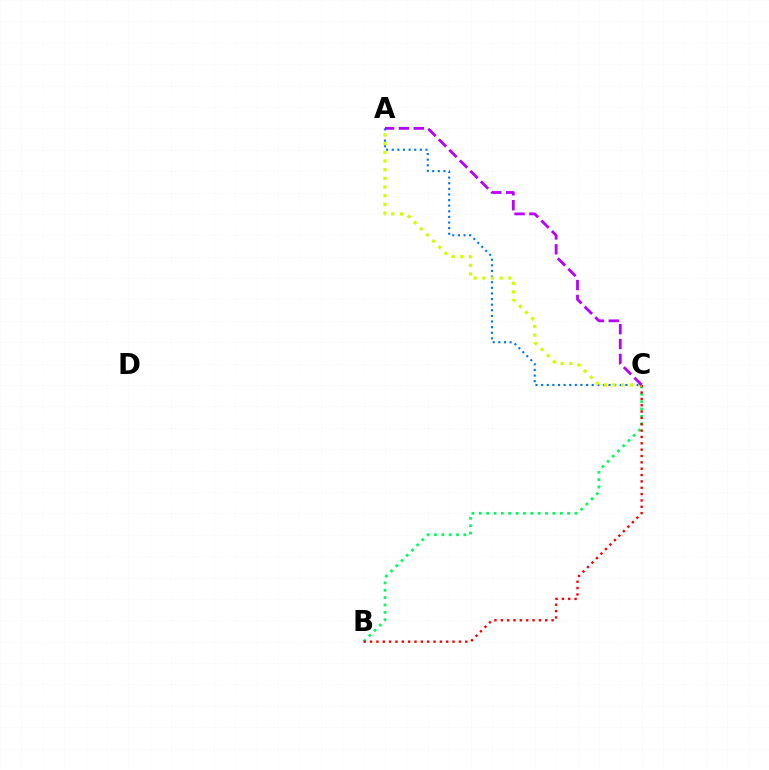{('B', 'C'): [{'color': '#00ff5c', 'line_style': 'dotted', 'thickness': 2.0}, {'color': '#ff0000', 'line_style': 'dotted', 'thickness': 1.72}], ('A', 'C'): [{'color': '#0074ff', 'line_style': 'dotted', 'thickness': 1.53}, {'color': '#d1ff00', 'line_style': 'dotted', 'thickness': 2.36}, {'color': '#b900ff', 'line_style': 'dashed', 'thickness': 2.02}]}